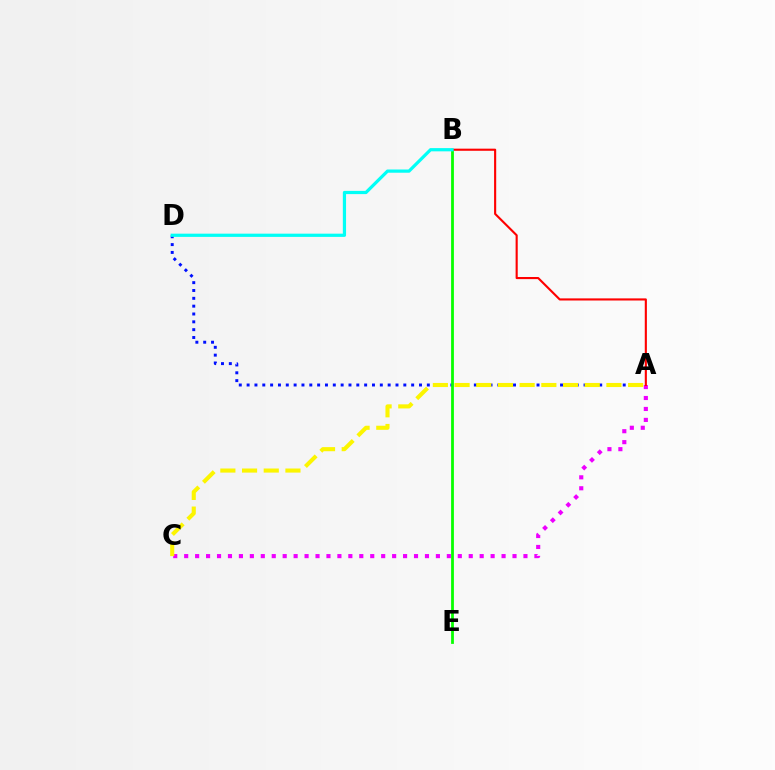{('A', 'D'): [{'color': '#0010ff', 'line_style': 'dotted', 'thickness': 2.13}], ('B', 'E'): [{'color': '#08ff00', 'line_style': 'solid', 'thickness': 2.0}], ('A', 'C'): [{'color': '#ee00ff', 'line_style': 'dotted', 'thickness': 2.97}, {'color': '#fcf500', 'line_style': 'dashed', 'thickness': 2.95}], ('A', 'B'): [{'color': '#ff0000', 'line_style': 'solid', 'thickness': 1.53}], ('B', 'D'): [{'color': '#00fff6', 'line_style': 'solid', 'thickness': 2.32}]}